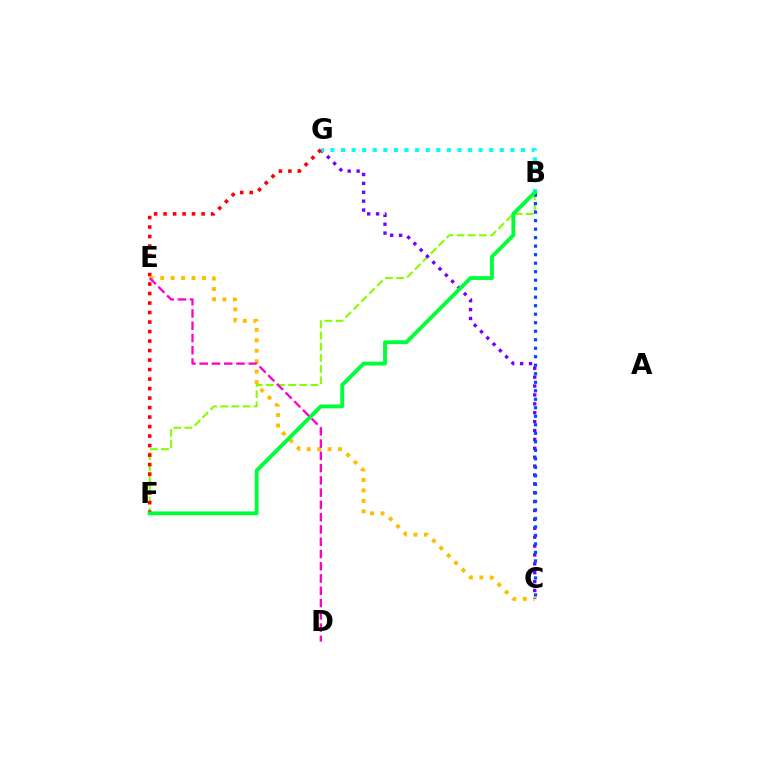{('B', 'F'): [{'color': '#84ff00', 'line_style': 'dashed', 'thickness': 1.52}, {'color': '#00ff39', 'line_style': 'solid', 'thickness': 2.77}], ('C', 'G'): [{'color': '#7200ff', 'line_style': 'dotted', 'thickness': 2.42}], ('B', 'C'): [{'color': '#004bff', 'line_style': 'dotted', 'thickness': 2.31}], ('B', 'G'): [{'color': '#00fff6', 'line_style': 'dotted', 'thickness': 2.88}], ('F', 'G'): [{'color': '#ff0000', 'line_style': 'dotted', 'thickness': 2.58}], ('C', 'E'): [{'color': '#ffbd00', 'line_style': 'dotted', 'thickness': 2.84}], ('D', 'E'): [{'color': '#ff00cf', 'line_style': 'dashed', 'thickness': 1.67}]}